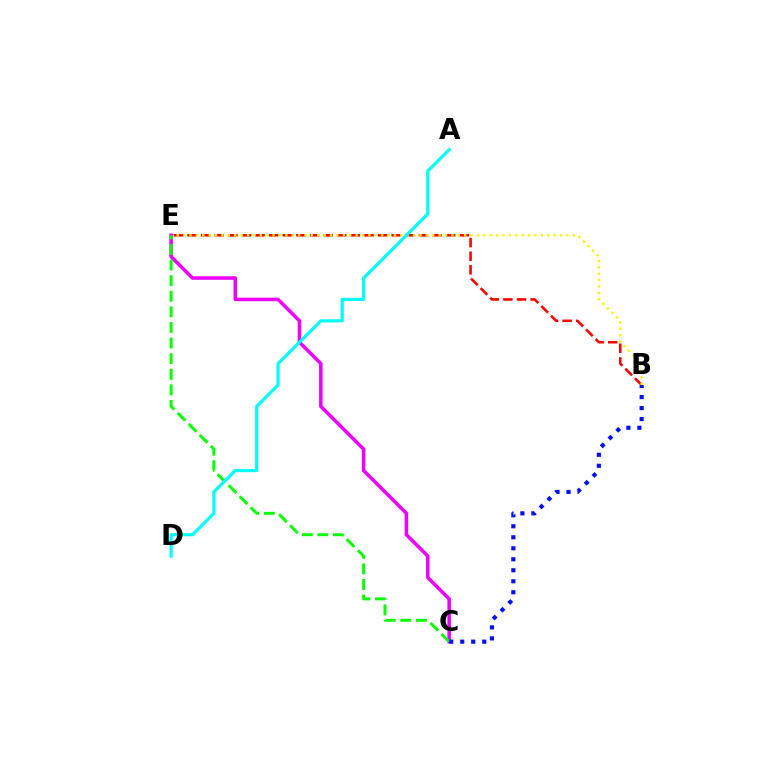{('B', 'E'): [{'color': '#ff0000', 'line_style': 'dashed', 'thickness': 1.85}, {'color': '#fcf500', 'line_style': 'dotted', 'thickness': 1.74}], ('C', 'E'): [{'color': '#ee00ff', 'line_style': 'solid', 'thickness': 2.53}, {'color': '#08ff00', 'line_style': 'dashed', 'thickness': 2.12}], ('A', 'D'): [{'color': '#00fff6', 'line_style': 'solid', 'thickness': 2.28}], ('B', 'C'): [{'color': '#0010ff', 'line_style': 'dotted', 'thickness': 2.99}]}